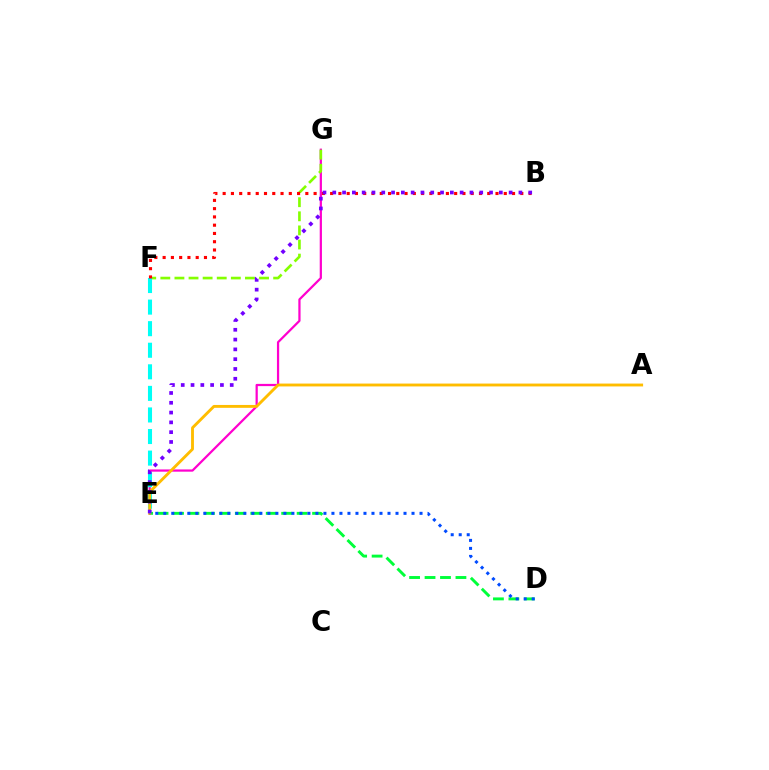{('D', 'E'): [{'color': '#00ff39', 'line_style': 'dashed', 'thickness': 2.1}, {'color': '#004bff', 'line_style': 'dotted', 'thickness': 2.18}], ('E', 'G'): [{'color': '#ff00cf', 'line_style': 'solid', 'thickness': 1.61}], ('F', 'G'): [{'color': '#84ff00', 'line_style': 'dashed', 'thickness': 1.92}], ('E', 'F'): [{'color': '#00fff6', 'line_style': 'dashed', 'thickness': 2.93}], ('A', 'E'): [{'color': '#ffbd00', 'line_style': 'solid', 'thickness': 2.07}], ('B', 'F'): [{'color': '#ff0000', 'line_style': 'dotted', 'thickness': 2.25}], ('B', 'E'): [{'color': '#7200ff', 'line_style': 'dotted', 'thickness': 2.66}]}